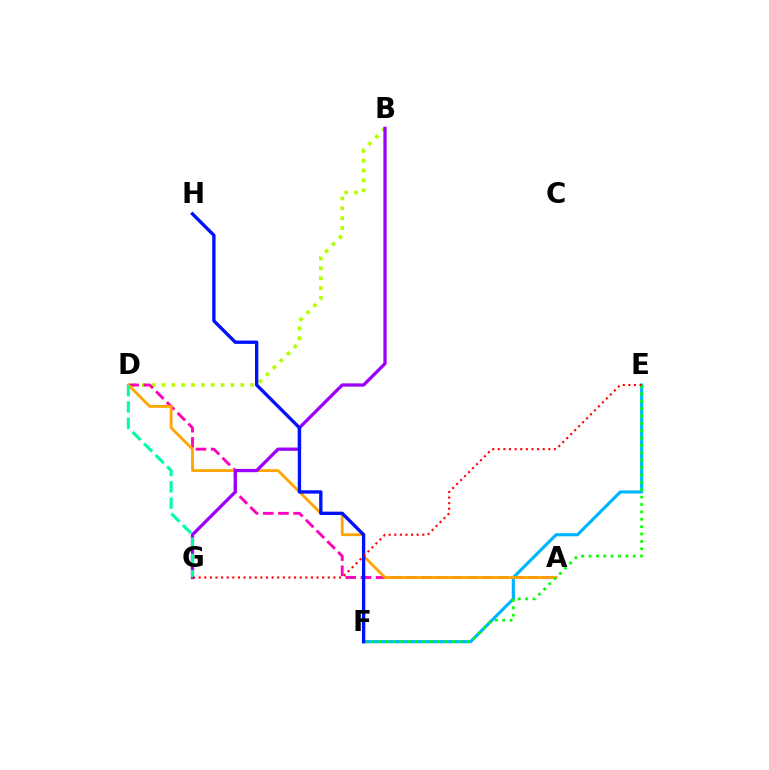{('B', 'D'): [{'color': '#b3ff00', 'line_style': 'dotted', 'thickness': 2.68}], ('A', 'D'): [{'color': '#ff00bd', 'line_style': 'dashed', 'thickness': 2.06}, {'color': '#ffa500', 'line_style': 'solid', 'thickness': 2.02}], ('E', 'F'): [{'color': '#00b5ff', 'line_style': 'solid', 'thickness': 2.26}, {'color': '#08ff00', 'line_style': 'dotted', 'thickness': 2.0}], ('B', 'G'): [{'color': '#9b00ff', 'line_style': 'solid', 'thickness': 2.35}], ('D', 'G'): [{'color': '#00ff9d', 'line_style': 'dashed', 'thickness': 2.21}], ('F', 'H'): [{'color': '#0010ff', 'line_style': 'solid', 'thickness': 2.4}], ('E', 'G'): [{'color': '#ff0000', 'line_style': 'dotted', 'thickness': 1.52}]}